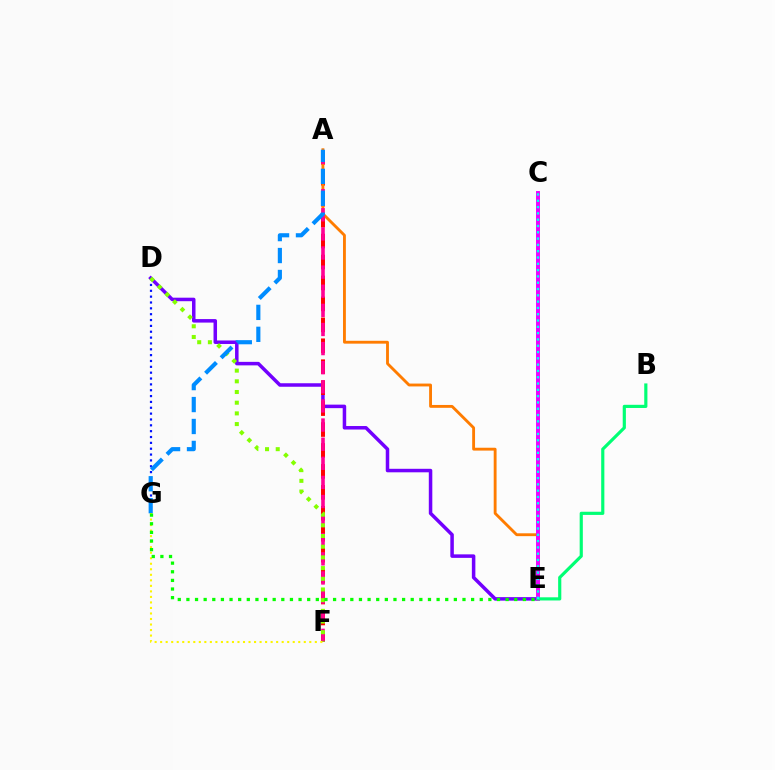{('D', 'E'): [{'color': '#7200ff', 'line_style': 'solid', 'thickness': 2.53}], ('A', 'F'): [{'color': '#ff0000', 'line_style': 'dashed', 'thickness': 2.84}, {'color': '#ff0094', 'line_style': 'dashed', 'thickness': 2.6}], ('A', 'E'): [{'color': '#ff7c00', 'line_style': 'solid', 'thickness': 2.05}], ('C', 'E'): [{'color': '#ee00ff', 'line_style': 'solid', 'thickness': 2.82}, {'color': '#00fff6', 'line_style': 'dotted', 'thickness': 1.71}], ('D', 'G'): [{'color': '#0010ff', 'line_style': 'dotted', 'thickness': 1.59}], ('B', 'E'): [{'color': '#00ff74', 'line_style': 'solid', 'thickness': 2.28}], ('D', 'F'): [{'color': '#84ff00', 'line_style': 'dotted', 'thickness': 2.9}], ('A', 'G'): [{'color': '#008cff', 'line_style': 'dashed', 'thickness': 2.98}], ('F', 'G'): [{'color': '#fcf500', 'line_style': 'dotted', 'thickness': 1.5}], ('E', 'G'): [{'color': '#08ff00', 'line_style': 'dotted', 'thickness': 2.34}]}